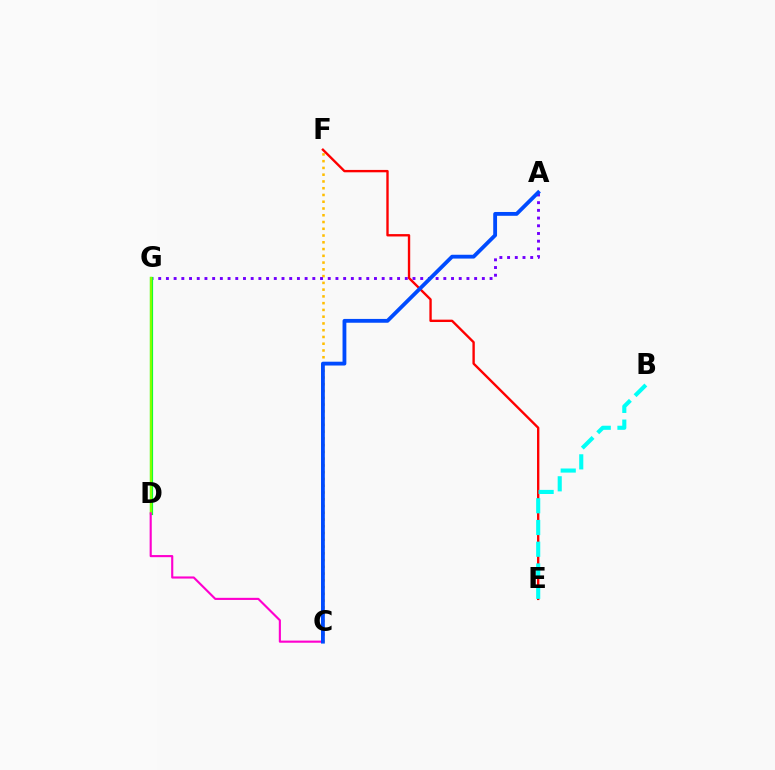{('C', 'F'): [{'color': '#ffbd00', 'line_style': 'dotted', 'thickness': 1.84}], ('A', 'G'): [{'color': '#7200ff', 'line_style': 'dotted', 'thickness': 2.09}], ('E', 'F'): [{'color': '#ff0000', 'line_style': 'solid', 'thickness': 1.7}], ('B', 'E'): [{'color': '#00fff6', 'line_style': 'dashed', 'thickness': 2.95}], ('D', 'G'): [{'color': '#00ff39', 'line_style': 'solid', 'thickness': 2.3}, {'color': '#84ff00', 'line_style': 'solid', 'thickness': 1.67}], ('C', 'D'): [{'color': '#ff00cf', 'line_style': 'solid', 'thickness': 1.53}], ('A', 'C'): [{'color': '#004bff', 'line_style': 'solid', 'thickness': 2.75}]}